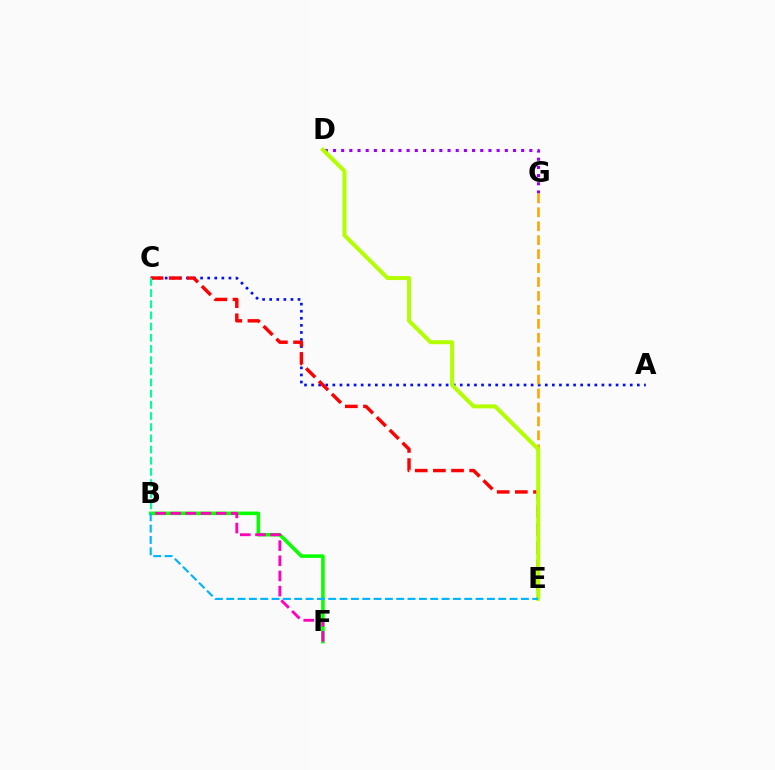{('A', 'C'): [{'color': '#0010ff', 'line_style': 'dotted', 'thickness': 1.92}], ('D', 'G'): [{'color': '#9b00ff', 'line_style': 'dotted', 'thickness': 2.22}], ('C', 'E'): [{'color': '#ff0000', 'line_style': 'dashed', 'thickness': 2.47}], ('B', 'F'): [{'color': '#08ff00', 'line_style': 'solid', 'thickness': 2.56}, {'color': '#ff00bd', 'line_style': 'dashed', 'thickness': 2.06}], ('B', 'C'): [{'color': '#00ff9d', 'line_style': 'dashed', 'thickness': 1.52}], ('E', 'G'): [{'color': '#ffa500', 'line_style': 'dashed', 'thickness': 1.89}], ('D', 'E'): [{'color': '#b3ff00', 'line_style': 'solid', 'thickness': 2.88}], ('B', 'E'): [{'color': '#00b5ff', 'line_style': 'dashed', 'thickness': 1.54}]}